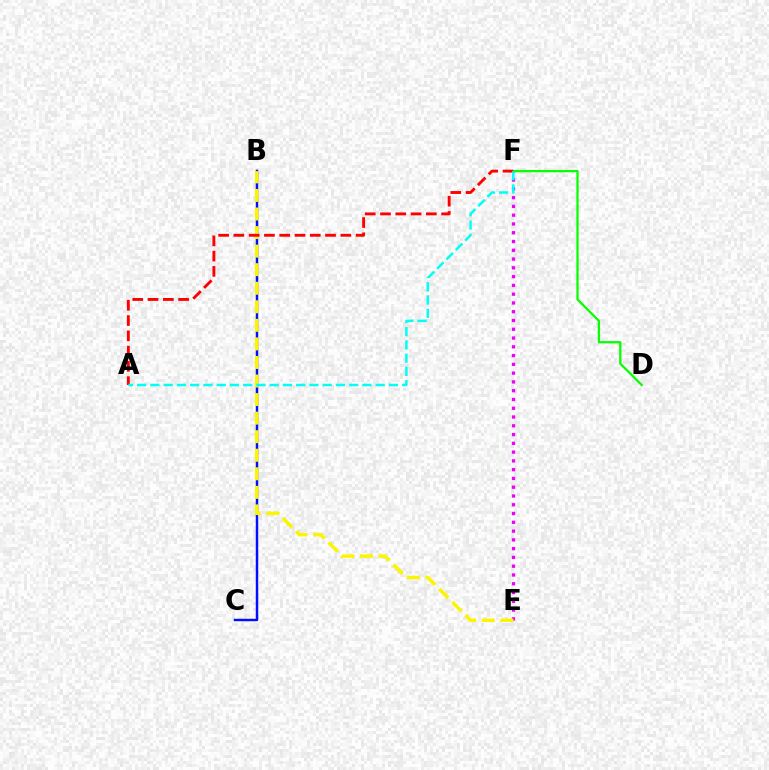{('B', 'C'): [{'color': '#0010ff', 'line_style': 'solid', 'thickness': 1.77}], ('E', 'F'): [{'color': '#ee00ff', 'line_style': 'dotted', 'thickness': 2.38}], ('D', 'F'): [{'color': '#08ff00', 'line_style': 'solid', 'thickness': 1.62}], ('B', 'E'): [{'color': '#fcf500', 'line_style': 'dashed', 'thickness': 2.52}], ('A', 'F'): [{'color': '#ff0000', 'line_style': 'dashed', 'thickness': 2.07}, {'color': '#00fff6', 'line_style': 'dashed', 'thickness': 1.8}]}